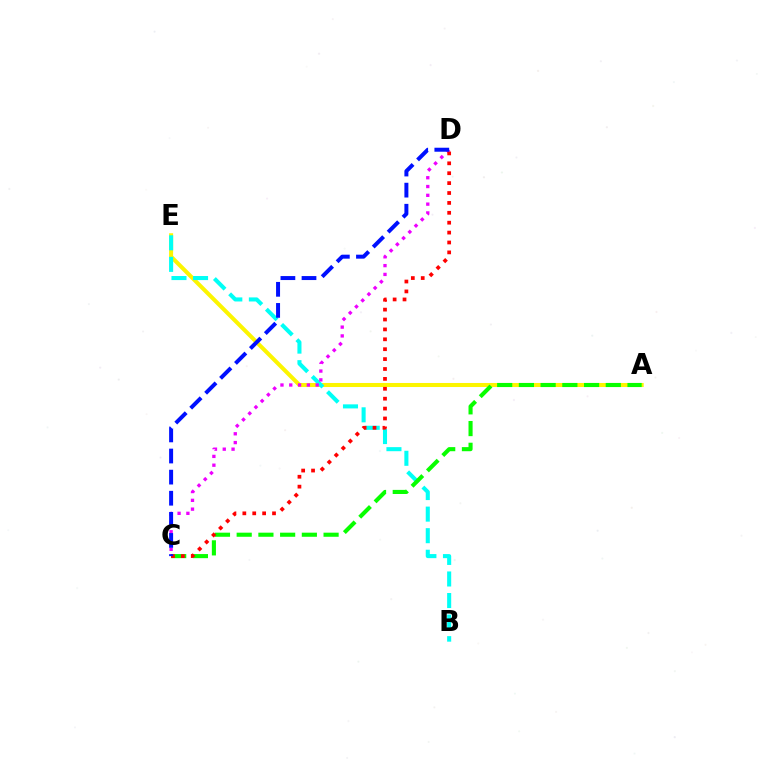{('A', 'E'): [{'color': '#fcf500', 'line_style': 'solid', 'thickness': 2.9}], ('B', 'E'): [{'color': '#00fff6', 'line_style': 'dashed', 'thickness': 2.93}], ('A', 'C'): [{'color': '#08ff00', 'line_style': 'dashed', 'thickness': 2.95}], ('C', 'D'): [{'color': '#ee00ff', 'line_style': 'dotted', 'thickness': 2.39}, {'color': '#ff0000', 'line_style': 'dotted', 'thickness': 2.69}, {'color': '#0010ff', 'line_style': 'dashed', 'thickness': 2.87}]}